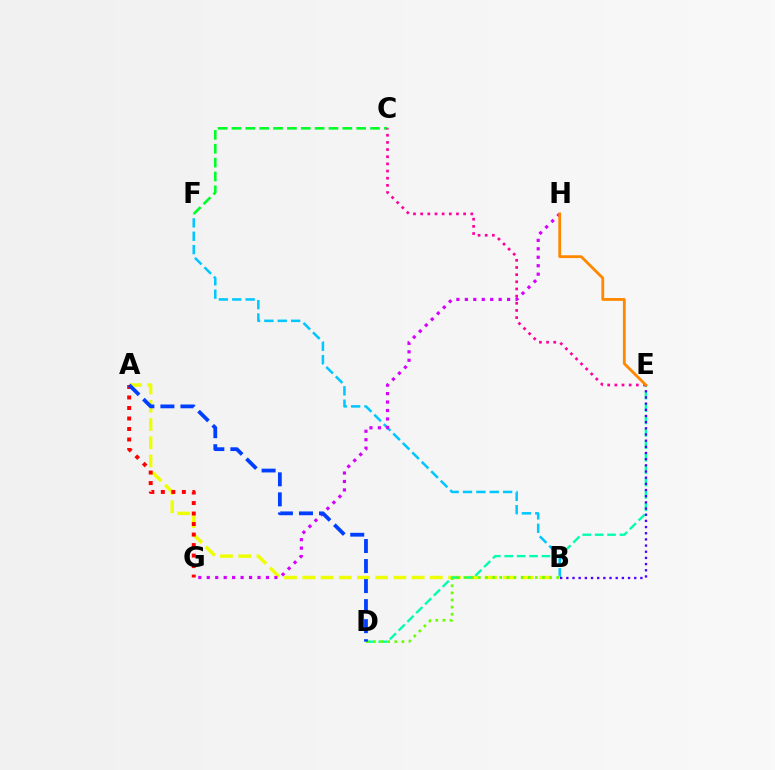{('B', 'F'): [{'color': '#00c7ff', 'line_style': 'dashed', 'thickness': 1.82}], ('C', 'F'): [{'color': '#00ff27', 'line_style': 'dashed', 'thickness': 1.88}], ('A', 'B'): [{'color': '#eeff00', 'line_style': 'dashed', 'thickness': 2.48}], ('D', 'E'): [{'color': '#00ffaf', 'line_style': 'dashed', 'thickness': 1.69}], ('G', 'H'): [{'color': '#d600ff', 'line_style': 'dotted', 'thickness': 2.3}], ('B', 'D'): [{'color': '#66ff00', 'line_style': 'dotted', 'thickness': 1.93}], ('A', 'G'): [{'color': '#ff0000', 'line_style': 'dotted', 'thickness': 2.85}], ('B', 'E'): [{'color': '#4f00ff', 'line_style': 'dotted', 'thickness': 1.68}], ('C', 'E'): [{'color': '#ff00a0', 'line_style': 'dotted', 'thickness': 1.95}], ('E', 'H'): [{'color': '#ff8800', 'line_style': 'solid', 'thickness': 2.03}], ('A', 'D'): [{'color': '#003fff', 'line_style': 'dashed', 'thickness': 2.72}]}